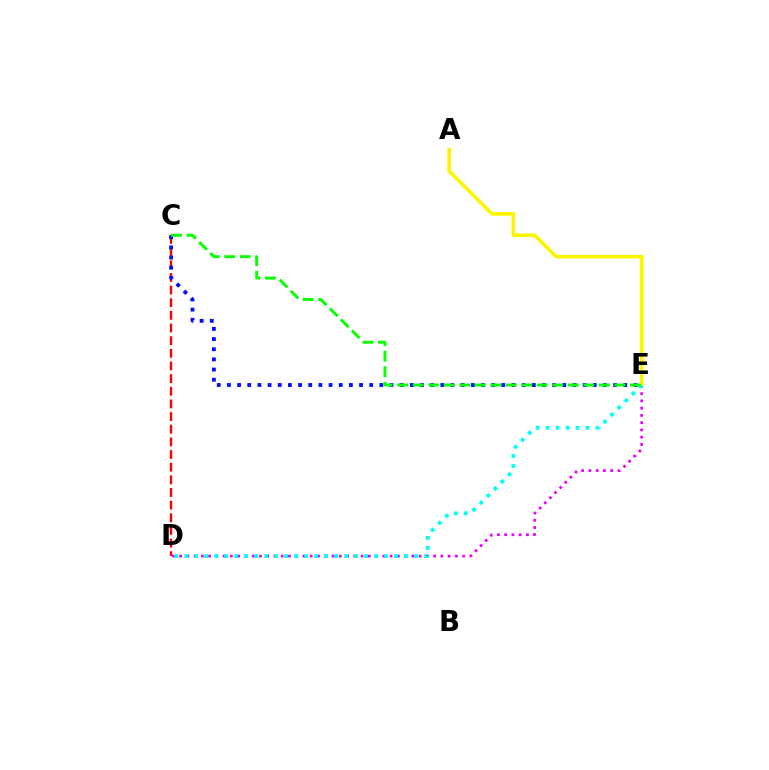{('C', 'D'): [{'color': '#ff0000', 'line_style': 'dashed', 'thickness': 1.72}], ('D', 'E'): [{'color': '#ee00ff', 'line_style': 'dotted', 'thickness': 1.97}, {'color': '#00fff6', 'line_style': 'dotted', 'thickness': 2.71}], ('A', 'E'): [{'color': '#fcf500', 'line_style': 'solid', 'thickness': 2.62}], ('C', 'E'): [{'color': '#0010ff', 'line_style': 'dotted', 'thickness': 2.76}, {'color': '#08ff00', 'line_style': 'dashed', 'thickness': 2.11}]}